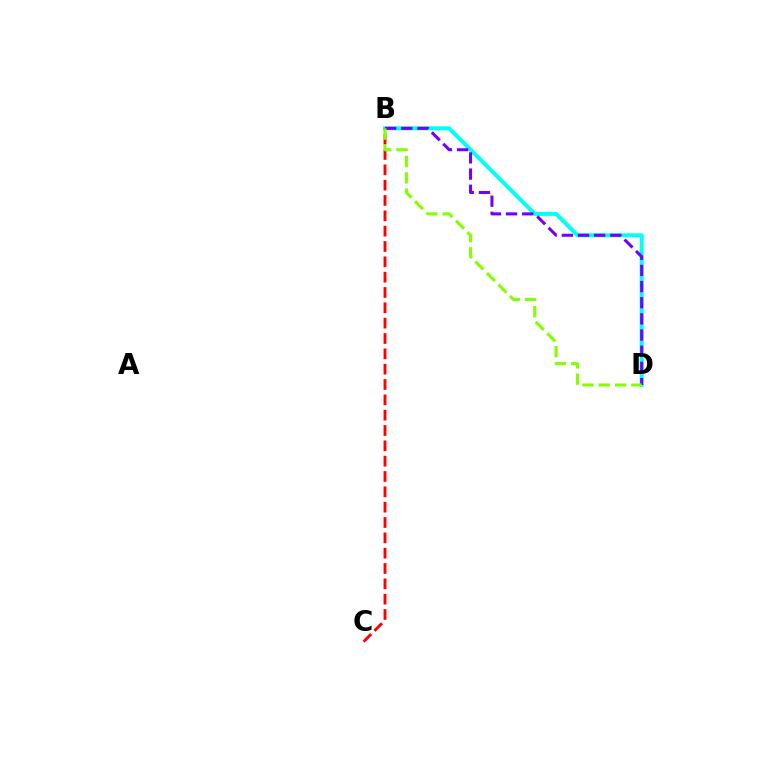{('B', 'D'): [{'color': '#00fff6', 'line_style': 'solid', 'thickness': 2.88}, {'color': '#7200ff', 'line_style': 'dashed', 'thickness': 2.2}, {'color': '#84ff00', 'line_style': 'dashed', 'thickness': 2.21}], ('B', 'C'): [{'color': '#ff0000', 'line_style': 'dashed', 'thickness': 2.08}]}